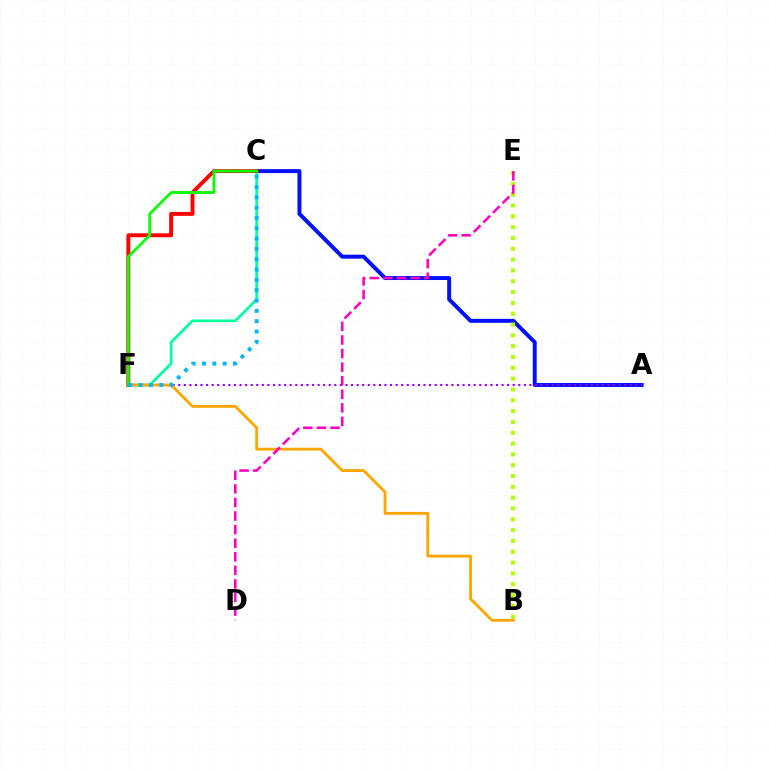{('A', 'C'): [{'color': '#0010ff', 'line_style': 'solid', 'thickness': 2.84}], ('A', 'F'): [{'color': '#9b00ff', 'line_style': 'dotted', 'thickness': 1.51}], ('C', 'F'): [{'color': '#00ff9d', 'line_style': 'solid', 'thickness': 1.96}, {'color': '#ff0000', 'line_style': 'solid', 'thickness': 2.81}, {'color': '#08ff00', 'line_style': 'solid', 'thickness': 2.01}, {'color': '#00b5ff', 'line_style': 'dotted', 'thickness': 2.8}], ('B', 'E'): [{'color': '#b3ff00', 'line_style': 'dotted', 'thickness': 2.94}], ('B', 'F'): [{'color': '#ffa500', 'line_style': 'solid', 'thickness': 2.03}], ('D', 'E'): [{'color': '#ff00bd', 'line_style': 'dashed', 'thickness': 1.84}]}